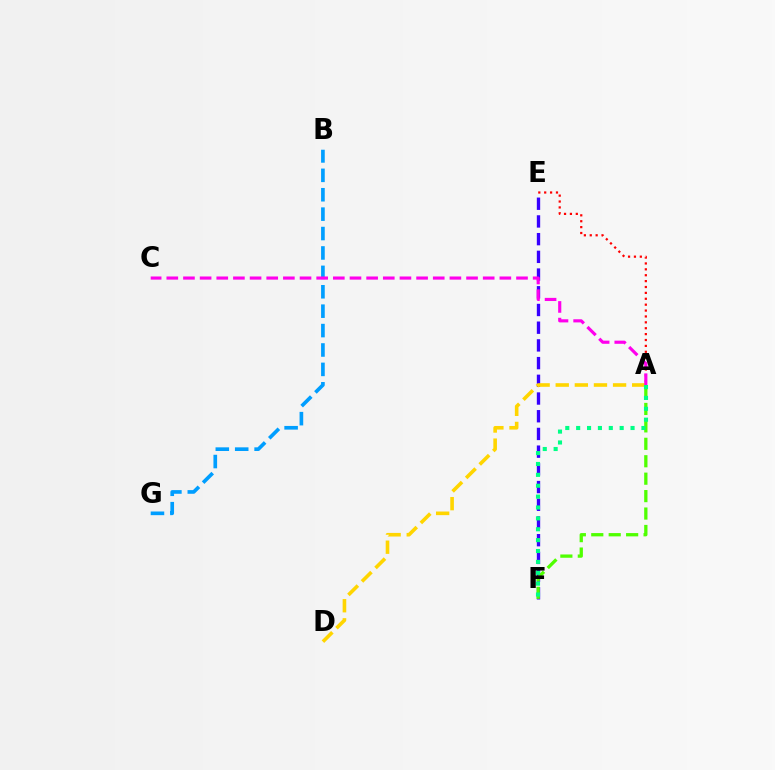{('A', 'E'): [{'color': '#ff0000', 'line_style': 'dotted', 'thickness': 1.6}], ('E', 'F'): [{'color': '#3700ff', 'line_style': 'dashed', 'thickness': 2.41}], ('A', 'D'): [{'color': '#ffd500', 'line_style': 'dashed', 'thickness': 2.6}], ('A', 'F'): [{'color': '#4fff00', 'line_style': 'dashed', 'thickness': 2.37}, {'color': '#00ff86', 'line_style': 'dotted', 'thickness': 2.96}], ('B', 'G'): [{'color': '#009eff', 'line_style': 'dashed', 'thickness': 2.64}], ('A', 'C'): [{'color': '#ff00ed', 'line_style': 'dashed', 'thickness': 2.26}]}